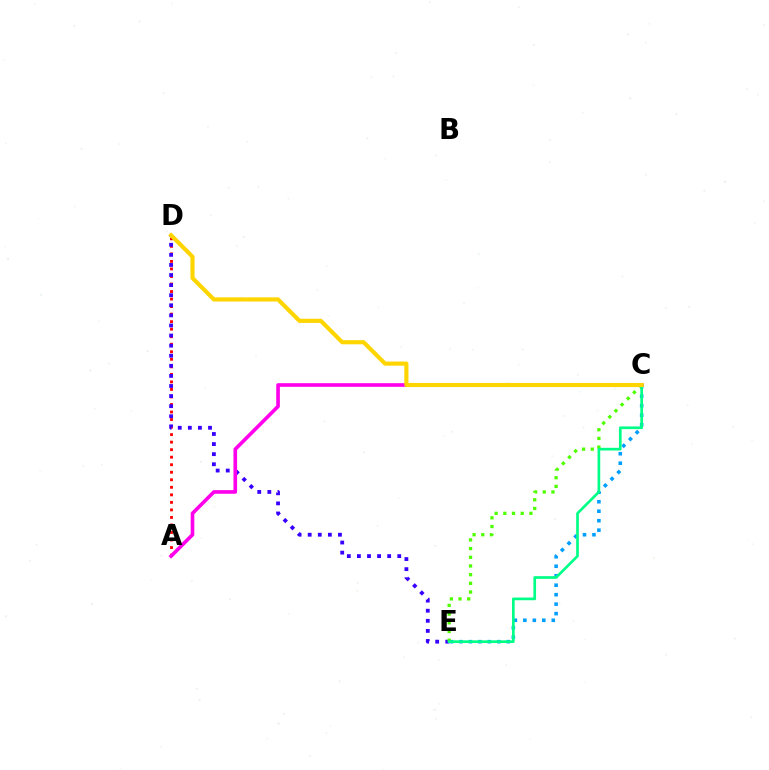{('A', 'D'): [{'color': '#ff0000', 'line_style': 'dotted', 'thickness': 2.05}], ('C', 'E'): [{'color': '#009eff', 'line_style': 'dotted', 'thickness': 2.57}, {'color': '#4fff00', 'line_style': 'dotted', 'thickness': 2.36}, {'color': '#00ff86', 'line_style': 'solid', 'thickness': 1.93}], ('D', 'E'): [{'color': '#3700ff', 'line_style': 'dotted', 'thickness': 2.74}], ('A', 'C'): [{'color': '#ff00ed', 'line_style': 'solid', 'thickness': 2.62}], ('C', 'D'): [{'color': '#ffd500', 'line_style': 'solid', 'thickness': 2.97}]}